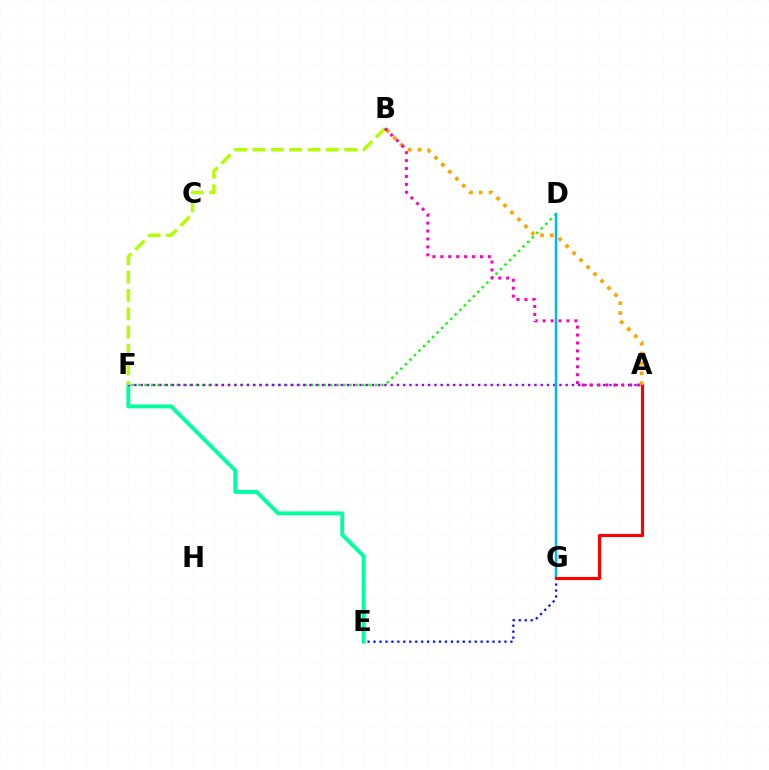{('E', 'F'): [{'color': '#00ff9d', 'line_style': 'solid', 'thickness': 2.81}], ('E', 'G'): [{'color': '#0010ff', 'line_style': 'dotted', 'thickness': 1.62}], ('D', 'F'): [{'color': '#08ff00', 'line_style': 'dotted', 'thickness': 1.74}], ('A', 'F'): [{'color': '#9b00ff', 'line_style': 'dotted', 'thickness': 1.7}], ('D', 'G'): [{'color': '#00b5ff', 'line_style': 'solid', 'thickness': 1.79}], ('A', 'G'): [{'color': '#ff0000', 'line_style': 'solid', 'thickness': 2.25}], ('A', 'B'): [{'color': '#ffa500', 'line_style': 'dotted', 'thickness': 2.68}, {'color': '#ff00bd', 'line_style': 'dotted', 'thickness': 2.15}], ('B', 'F'): [{'color': '#b3ff00', 'line_style': 'dashed', 'thickness': 2.49}]}